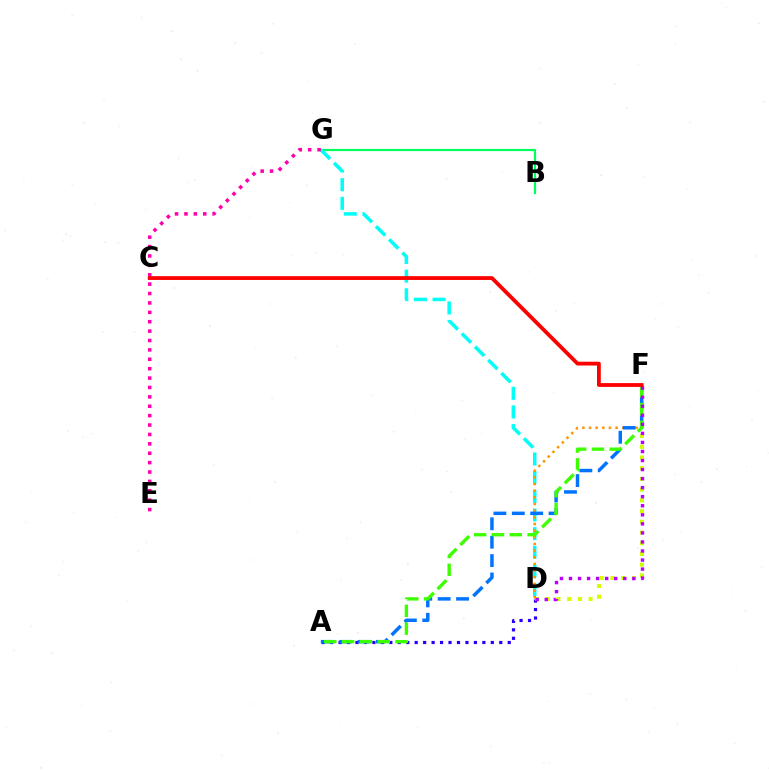{('A', 'D'): [{'color': '#2500ff', 'line_style': 'dotted', 'thickness': 2.3}], ('D', 'F'): [{'color': '#d1ff00', 'line_style': 'dotted', 'thickness': 2.91}, {'color': '#ff9400', 'line_style': 'dotted', 'thickness': 1.81}, {'color': '#b900ff', 'line_style': 'dotted', 'thickness': 2.46}], ('B', 'G'): [{'color': '#00ff5c', 'line_style': 'solid', 'thickness': 1.59}], ('D', 'G'): [{'color': '#00fff6', 'line_style': 'dashed', 'thickness': 2.53}], ('E', 'G'): [{'color': '#ff00ac', 'line_style': 'dotted', 'thickness': 2.55}], ('A', 'F'): [{'color': '#0074ff', 'line_style': 'dashed', 'thickness': 2.5}, {'color': '#3dff00', 'line_style': 'dashed', 'thickness': 2.42}], ('C', 'F'): [{'color': '#ff0000', 'line_style': 'solid', 'thickness': 2.74}]}